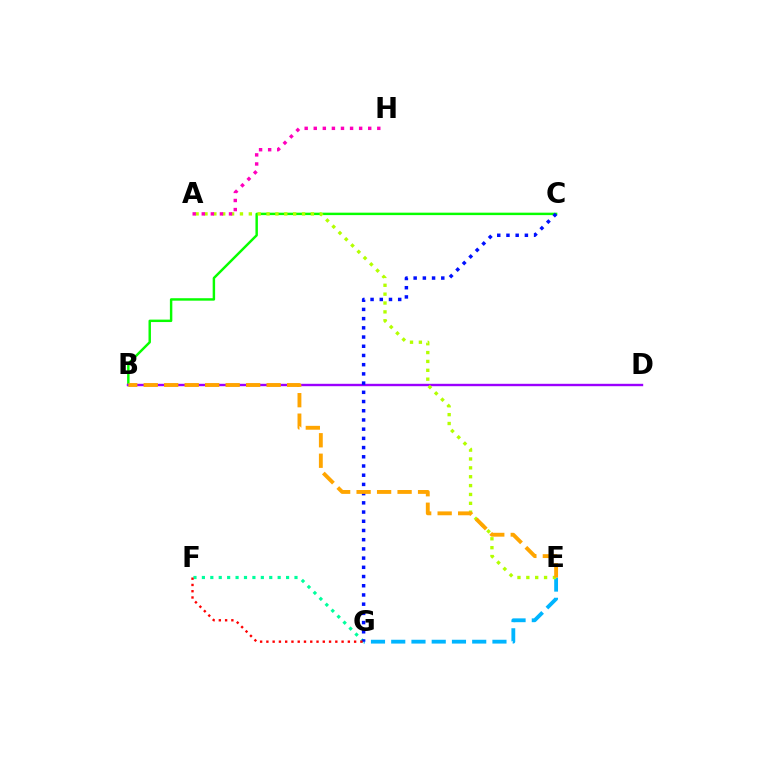{('B', 'C'): [{'color': '#08ff00', 'line_style': 'solid', 'thickness': 1.76}], ('F', 'G'): [{'color': '#00ff9d', 'line_style': 'dotted', 'thickness': 2.29}, {'color': '#ff0000', 'line_style': 'dotted', 'thickness': 1.7}], ('E', 'G'): [{'color': '#00b5ff', 'line_style': 'dashed', 'thickness': 2.75}], ('B', 'D'): [{'color': '#9b00ff', 'line_style': 'solid', 'thickness': 1.73}], ('A', 'E'): [{'color': '#b3ff00', 'line_style': 'dotted', 'thickness': 2.41}], ('C', 'G'): [{'color': '#0010ff', 'line_style': 'dotted', 'thickness': 2.5}], ('A', 'H'): [{'color': '#ff00bd', 'line_style': 'dotted', 'thickness': 2.47}], ('B', 'E'): [{'color': '#ffa500', 'line_style': 'dashed', 'thickness': 2.78}]}